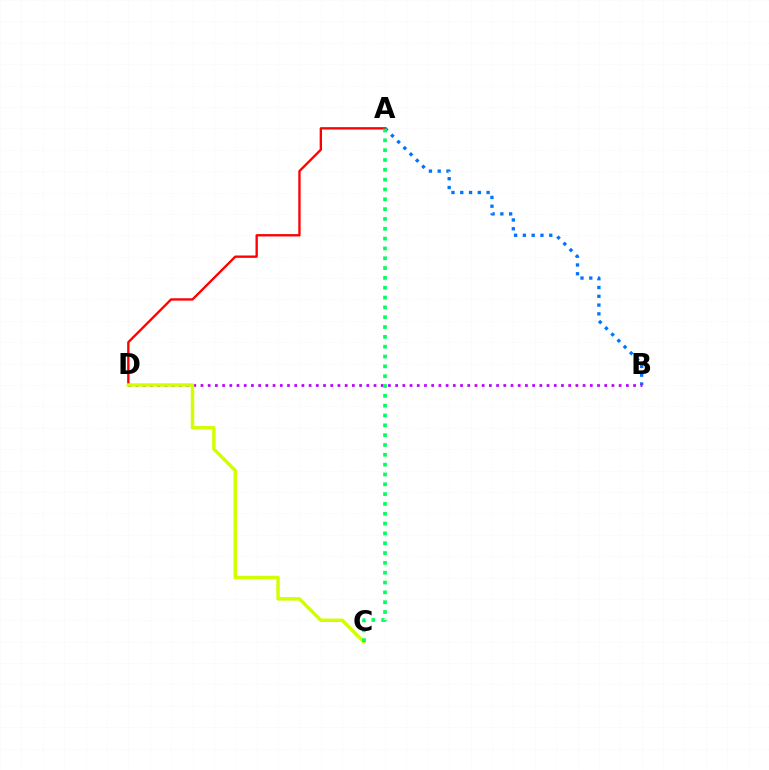{('A', 'B'): [{'color': '#0074ff', 'line_style': 'dotted', 'thickness': 2.39}], ('B', 'D'): [{'color': '#b900ff', 'line_style': 'dotted', 'thickness': 1.96}], ('A', 'D'): [{'color': '#ff0000', 'line_style': 'solid', 'thickness': 1.69}], ('C', 'D'): [{'color': '#d1ff00', 'line_style': 'solid', 'thickness': 2.47}], ('A', 'C'): [{'color': '#00ff5c', 'line_style': 'dotted', 'thickness': 2.67}]}